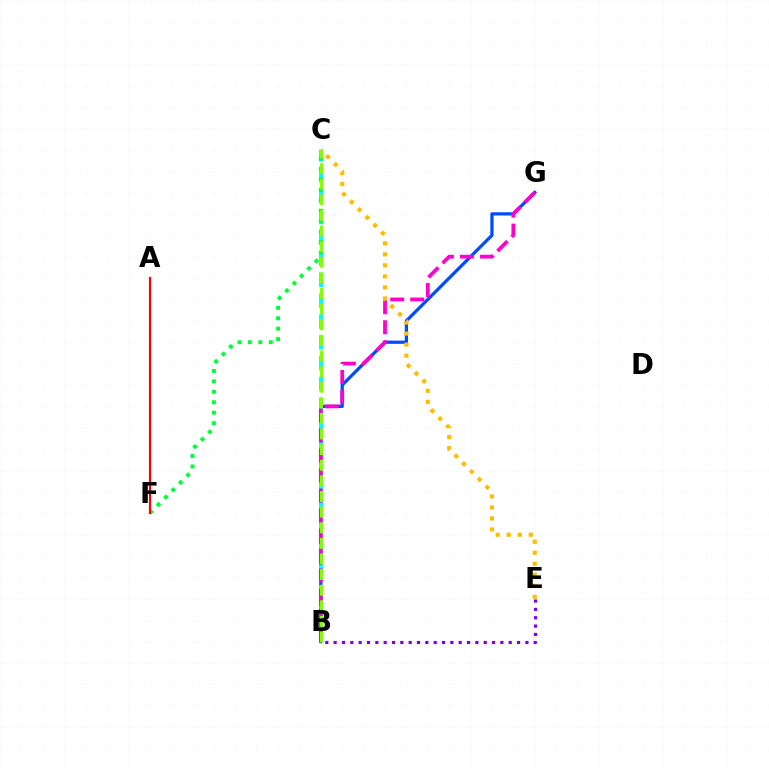{('B', 'G'): [{'color': '#004bff', 'line_style': 'solid', 'thickness': 2.33}, {'color': '#ff00cf', 'line_style': 'dashed', 'thickness': 2.72}], ('B', 'C'): [{'color': '#00fff6', 'line_style': 'dashed', 'thickness': 2.84}, {'color': '#84ff00', 'line_style': 'dashed', 'thickness': 2.12}], ('C', 'F'): [{'color': '#00ff39', 'line_style': 'dotted', 'thickness': 2.84}], ('B', 'E'): [{'color': '#7200ff', 'line_style': 'dotted', 'thickness': 2.27}], ('A', 'F'): [{'color': '#ff0000', 'line_style': 'solid', 'thickness': 1.54}], ('C', 'E'): [{'color': '#ffbd00', 'line_style': 'dotted', 'thickness': 2.99}]}